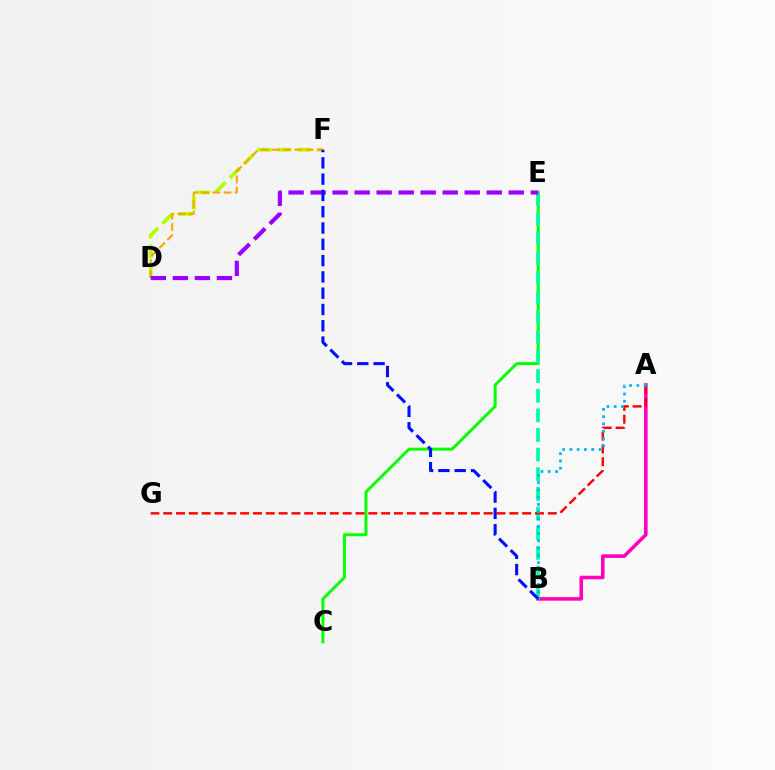{('A', 'B'): [{'color': '#ff00bd', 'line_style': 'solid', 'thickness': 2.56}, {'color': '#00b5ff', 'line_style': 'dotted', 'thickness': 1.98}], ('D', 'F'): [{'color': '#b3ff00', 'line_style': 'dashed', 'thickness': 2.69}, {'color': '#ffa500', 'line_style': 'dashed', 'thickness': 1.52}], ('C', 'E'): [{'color': '#08ff00', 'line_style': 'solid', 'thickness': 2.16}], ('B', 'E'): [{'color': '#00ff9d', 'line_style': 'dashed', 'thickness': 2.67}], ('A', 'G'): [{'color': '#ff0000', 'line_style': 'dashed', 'thickness': 1.74}], ('D', 'E'): [{'color': '#9b00ff', 'line_style': 'dashed', 'thickness': 2.99}], ('B', 'F'): [{'color': '#0010ff', 'line_style': 'dashed', 'thickness': 2.21}]}